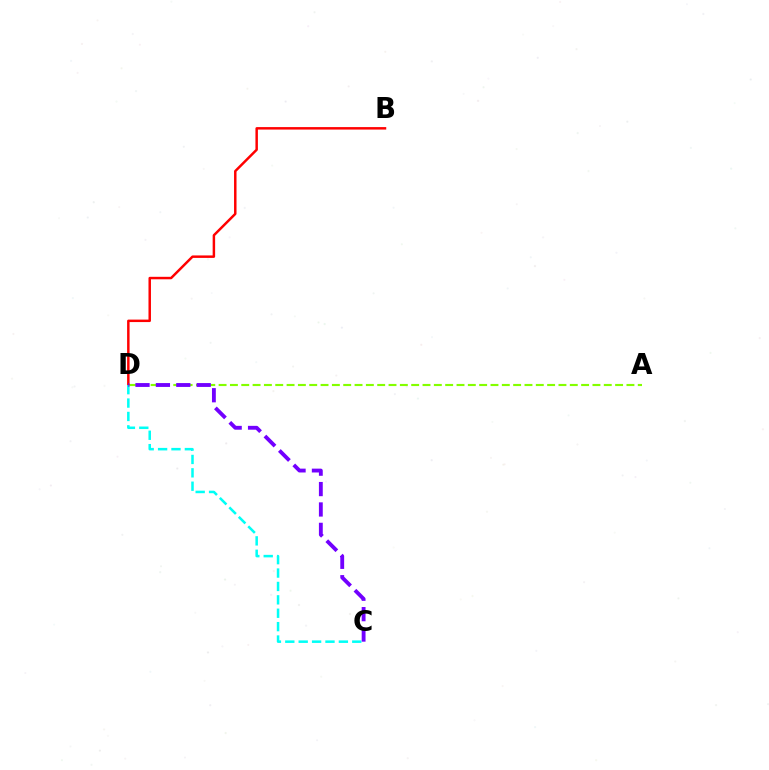{('A', 'D'): [{'color': '#84ff00', 'line_style': 'dashed', 'thickness': 1.54}], ('B', 'D'): [{'color': '#ff0000', 'line_style': 'solid', 'thickness': 1.78}], ('C', 'D'): [{'color': '#00fff6', 'line_style': 'dashed', 'thickness': 1.82}, {'color': '#7200ff', 'line_style': 'dashed', 'thickness': 2.77}]}